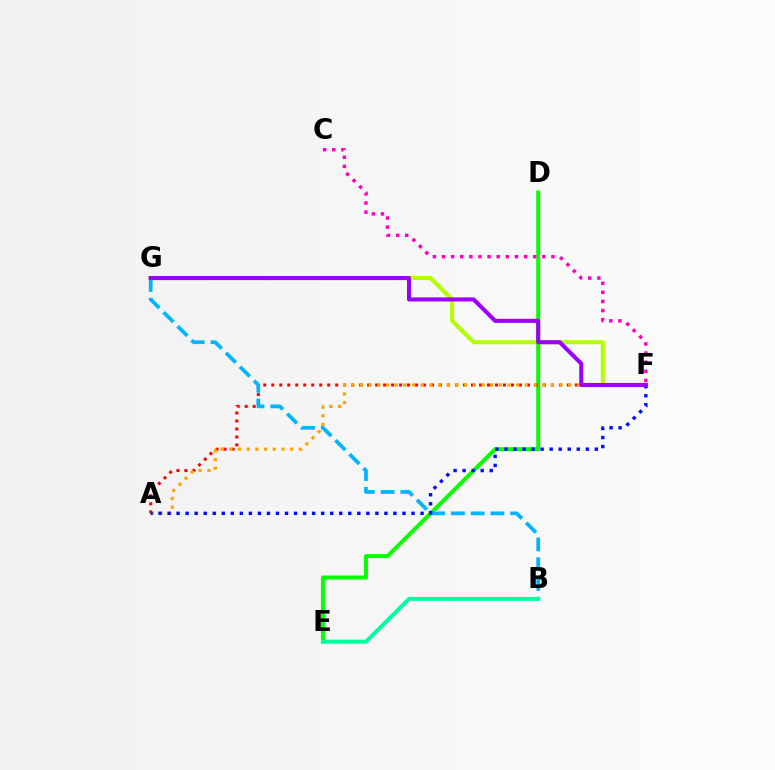{('F', 'G'): [{'color': '#b3ff00', 'line_style': 'solid', 'thickness': 2.93}, {'color': '#9b00ff', 'line_style': 'solid', 'thickness': 2.93}], ('D', 'E'): [{'color': '#08ff00', 'line_style': 'solid', 'thickness': 2.87}], ('A', 'F'): [{'color': '#ff0000', 'line_style': 'dotted', 'thickness': 2.17}, {'color': '#ffa500', 'line_style': 'dotted', 'thickness': 2.36}, {'color': '#0010ff', 'line_style': 'dotted', 'thickness': 2.45}], ('B', 'G'): [{'color': '#00b5ff', 'line_style': 'dashed', 'thickness': 2.69}], ('C', 'F'): [{'color': '#ff00bd', 'line_style': 'dotted', 'thickness': 2.48}], ('B', 'E'): [{'color': '#00ff9d', 'line_style': 'solid', 'thickness': 2.84}]}